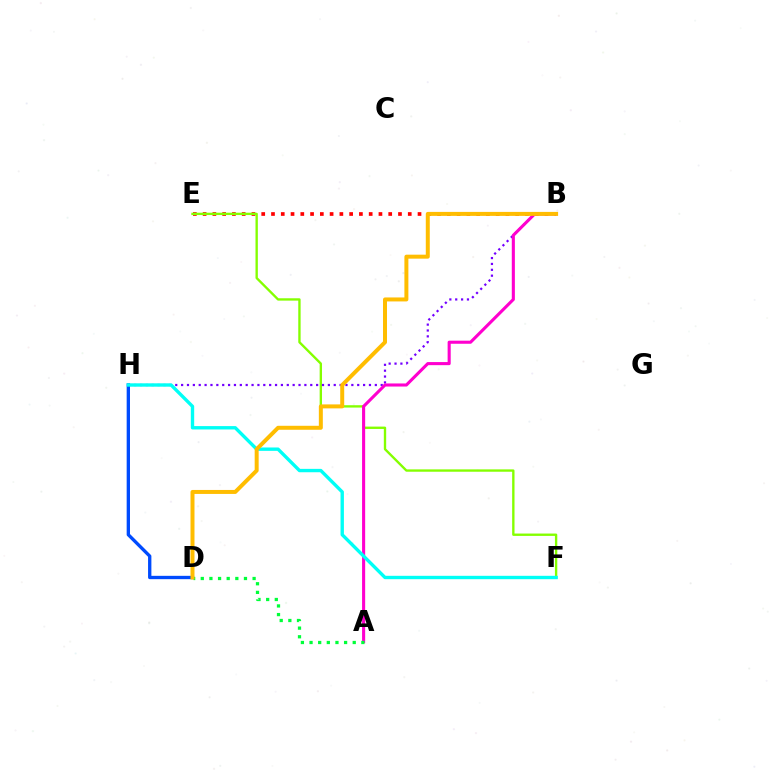{('B', 'E'): [{'color': '#ff0000', 'line_style': 'dotted', 'thickness': 2.65}], ('E', 'F'): [{'color': '#84ff00', 'line_style': 'solid', 'thickness': 1.7}], ('B', 'H'): [{'color': '#7200ff', 'line_style': 'dotted', 'thickness': 1.59}], ('A', 'B'): [{'color': '#ff00cf', 'line_style': 'solid', 'thickness': 2.22}], ('D', 'H'): [{'color': '#004bff', 'line_style': 'solid', 'thickness': 2.4}], ('F', 'H'): [{'color': '#00fff6', 'line_style': 'solid', 'thickness': 2.43}], ('A', 'D'): [{'color': '#00ff39', 'line_style': 'dotted', 'thickness': 2.35}], ('B', 'D'): [{'color': '#ffbd00', 'line_style': 'solid', 'thickness': 2.87}]}